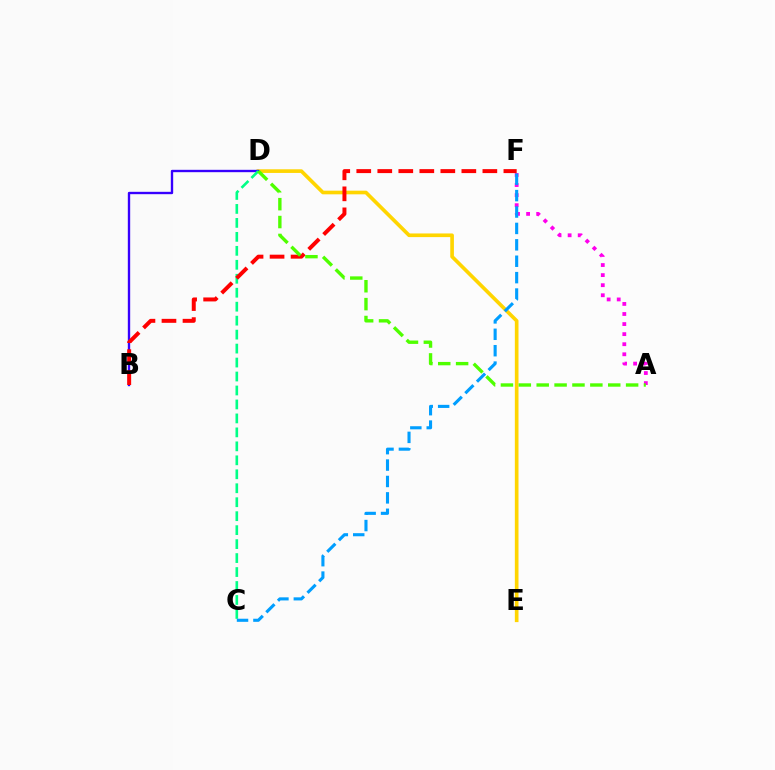{('D', 'E'): [{'color': '#ffd500', 'line_style': 'solid', 'thickness': 2.63}], ('A', 'F'): [{'color': '#ff00ed', 'line_style': 'dotted', 'thickness': 2.74}], ('B', 'D'): [{'color': '#3700ff', 'line_style': 'solid', 'thickness': 1.7}], ('C', 'D'): [{'color': '#00ff86', 'line_style': 'dashed', 'thickness': 1.9}], ('B', 'F'): [{'color': '#ff0000', 'line_style': 'dashed', 'thickness': 2.86}], ('C', 'F'): [{'color': '#009eff', 'line_style': 'dashed', 'thickness': 2.23}], ('A', 'D'): [{'color': '#4fff00', 'line_style': 'dashed', 'thickness': 2.43}]}